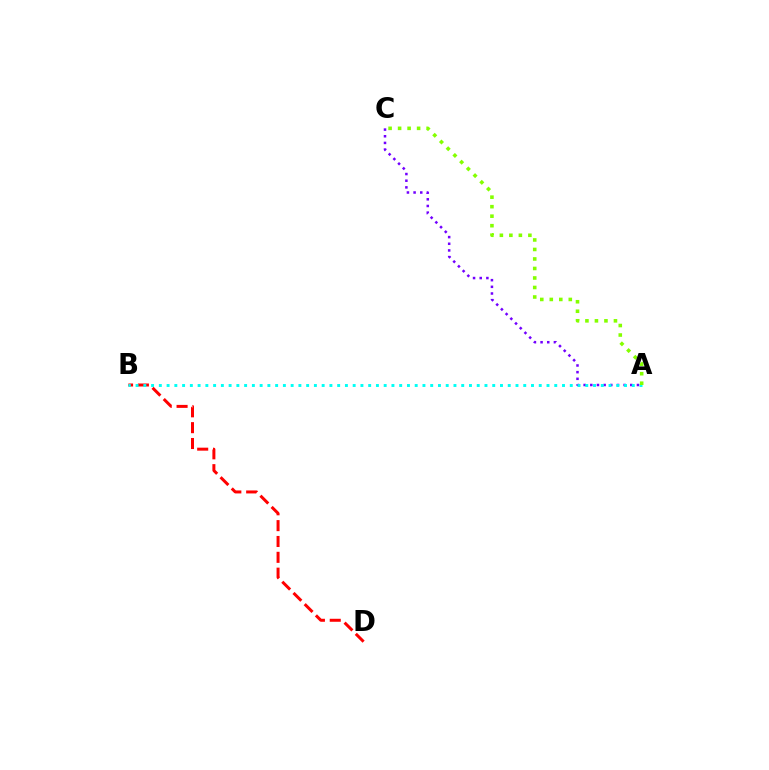{('B', 'D'): [{'color': '#ff0000', 'line_style': 'dashed', 'thickness': 2.15}], ('A', 'C'): [{'color': '#7200ff', 'line_style': 'dotted', 'thickness': 1.81}, {'color': '#84ff00', 'line_style': 'dotted', 'thickness': 2.58}], ('A', 'B'): [{'color': '#00fff6', 'line_style': 'dotted', 'thickness': 2.11}]}